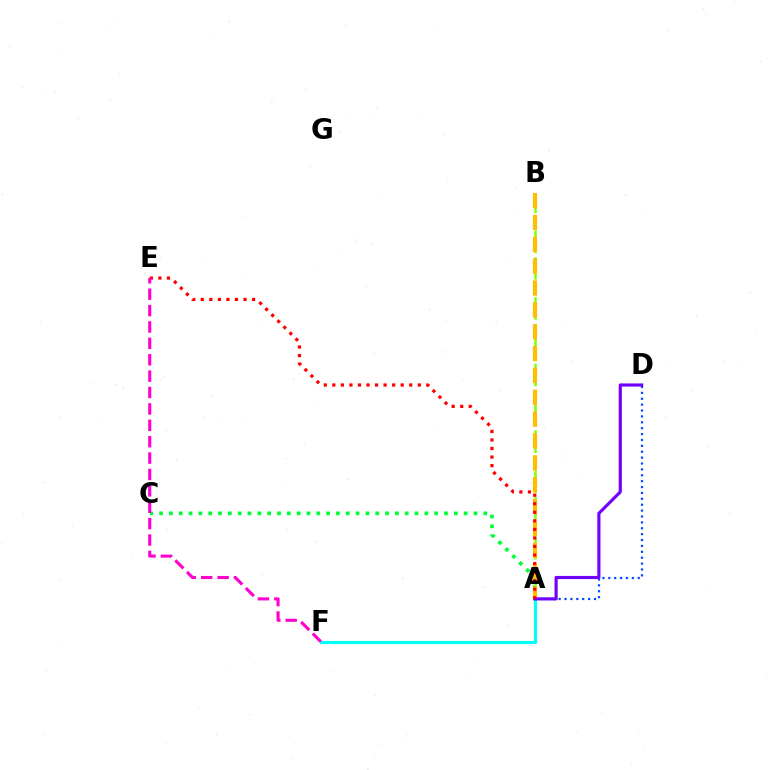{('A', 'C'): [{'color': '#00ff39', 'line_style': 'dotted', 'thickness': 2.67}], ('A', 'B'): [{'color': '#84ff00', 'line_style': 'dashed', 'thickness': 1.81}, {'color': '#ffbd00', 'line_style': 'dashed', 'thickness': 2.97}], ('A', 'F'): [{'color': '#00fff6', 'line_style': 'solid', 'thickness': 2.24}], ('A', 'D'): [{'color': '#004bff', 'line_style': 'dotted', 'thickness': 1.6}, {'color': '#7200ff', 'line_style': 'solid', 'thickness': 2.26}], ('A', 'E'): [{'color': '#ff0000', 'line_style': 'dotted', 'thickness': 2.32}], ('E', 'F'): [{'color': '#ff00cf', 'line_style': 'dashed', 'thickness': 2.23}]}